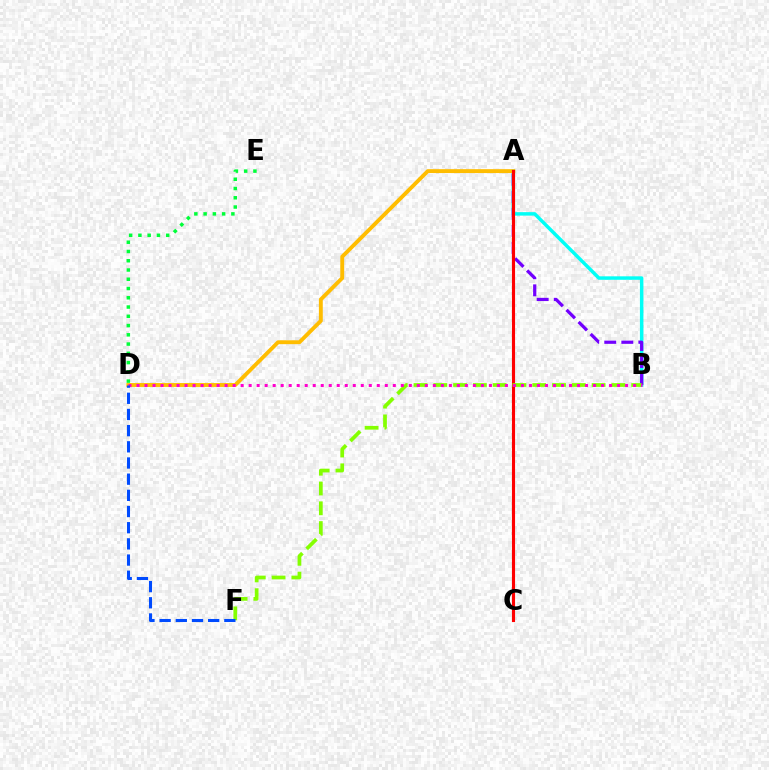{('A', 'B'): [{'color': '#00fff6', 'line_style': 'solid', 'thickness': 2.5}, {'color': '#7200ff', 'line_style': 'dashed', 'thickness': 2.32}], ('A', 'D'): [{'color': '#ffbd00', 'line_style': 'solid', 'thickness': 2.8}], ('A', 'C'): [{'color': '#ff0000', 'line_style': 'solid', 'thickness': 2.24}], ('B', 'F'): [{'color': '#84ff00', 'line_style': 'dashed', 'thickness': 2.69}], ('B', 'D'): [{'color': '#ff00cf', 'line_style': 'dotted', 'thickness': 2.18}], ('D', 'E'): [{'color': '#00ff39', 'line_style': 'dotted', 'thickness': 2.52}], ('D', 'F'): [{'color': '#004bff', 'line_style': 'dashed', 'thickness': 2.2}]}